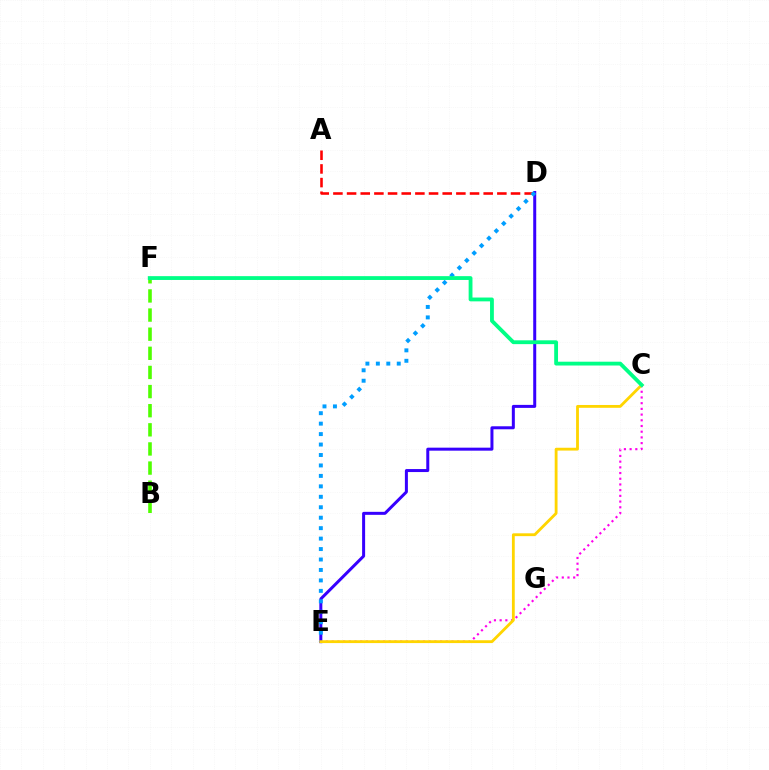{('B', 'F'): [{'color': '#4fff00', 'line_style': 'dashed', 'thickness': 2.6}], ('C', 'E'): [{'color': '#ff00ed', 'line_style': 'dotted', 'thickness': 1.55}, {'color': '#ffd500', 'line_style': 'solid', 'thickness': 2.03}], ('D', 'E'): [{'color': '#3700ff', 'line_style': 'solid', 'thickness': 2.16}, {'color': '#009eff', 'line_style': 'dotted', 'thickness': 2.84}], ('A', 'D'): [{'color': '#ff0000', 'line_style': 'dashed', 'thickness': 1.86}], ('C', 'F'): [{'color': '#00ff86', 'line_style': 'solid', 'thickness': 2.75}]}